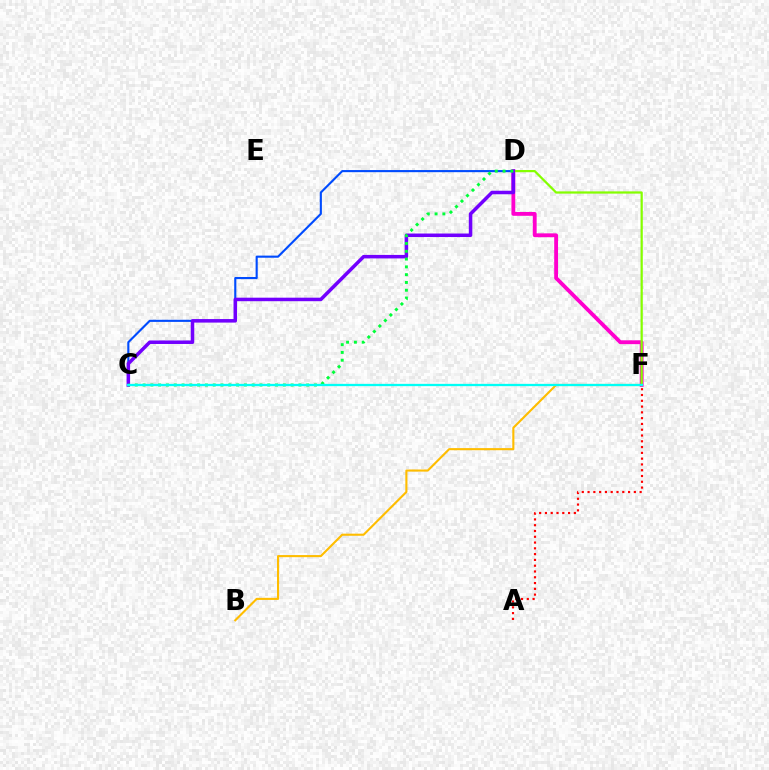{('C', 'D'): [{'color': '#004bff', 'line_style': 'solid', 'thickness': 1.53}, {'color': '#7200ff', 'line_style': 'solid', 'thickness': 2.53}, {'color': '#00ff39', 'line_style': 'dotted', 'thickness': 2.12}], ('D', 'F'): [{'color': '#ff00cf', 'line_style': 'solid', 'thickness': 2.76}, {'color': '#84ff00', 'line_style': 'solid', 'thickness': 1.61}], ('B', 'F'): [{'color': '#ffbd00', 'line_style': 'solid', 'thickness': 1.52}], ('A', 'F'): [{'color': '#ff0000', 'line_style': 'dotted', 'thickness': 1.57}], ('C', 'F'): [{'color': '#00fff6', 'line_style': 'solid', 'thickness': 1.65}]}